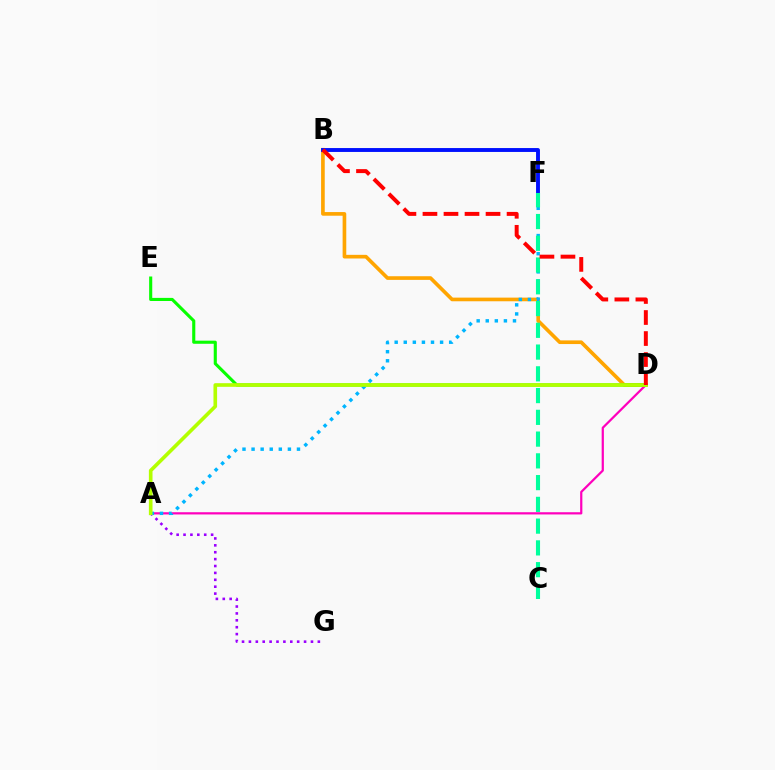{('A', 'D'): [{'color': '#ff00bd', 'line_style': 'solid', 'thickness': 1.6}, {'color': '#b3ff00', 'line_style': 'solid', 'thickness': 2.62}], ('B', 'D'): [{'color': '#ffa500', 'line_style': 'solid', 'thickness': 2.63}, {'color': '#ff0000', 'line_style': 'dashed', 'thickness': 2.86}], ('A', 'G'): [{'color': '#9b00ff', 'line_style': 'dotted', 'thickness': 1.87}], ('D', 'E'): [{'color': '#08ff00', 'line_style': 'solid', 'thickness': 2.24}], ('A', 'F'): [{'color': '#00b5ff', 'line_style': 'dotted', 'thickness': 2.47}], ('B', 'F'): [{'color': '#0010ff', 'line_style': 'solid', 'thickness': 2.8}], ('C', 'F'): [{'color': '#00ff9d', 'line_style': 'dashed', 'thickness': 2.96}]}